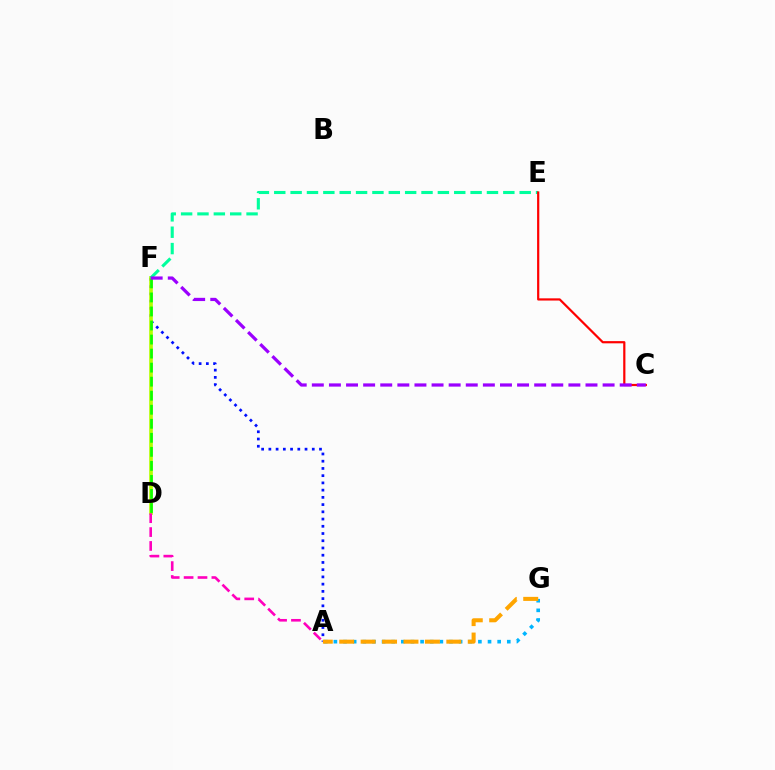{('A', 'F'): [{'color': '#0010ff', 'line_style': 'dotted', 'thickness': 1.96}], ('A', 'G'): [{'color': '#00b5ff', 'line_style': 'dotted', 'thickness': 2.62}, {'color': '#ffa500', 'line_style': 'dashed', 'thickness': 2.91}], ('D', 'F'): [{'color': '#b3ff00', 'line_style': 'solid', 'thickness': 2.64}, {'color': '#08ff00', 'line_style': 'dashed', 'thickness': 1.91}], ('E', 'F'): [{'color': '#00ff9d', 'line_style': 'dashed', 'thickness': 2.22}], ('A', 'D'): [{'color': '#ff00bd', 'line_style': 'dashed', 'thickness': 1.89}], ('C', 'E'): [{'color': '#ff0000', 'line_style': 'solid', 'thickness': 1.59}], ('C', 'F'): [{'color': '#9b00ff', 'line_style': 'dashed', 'thickness': 2.32}]}